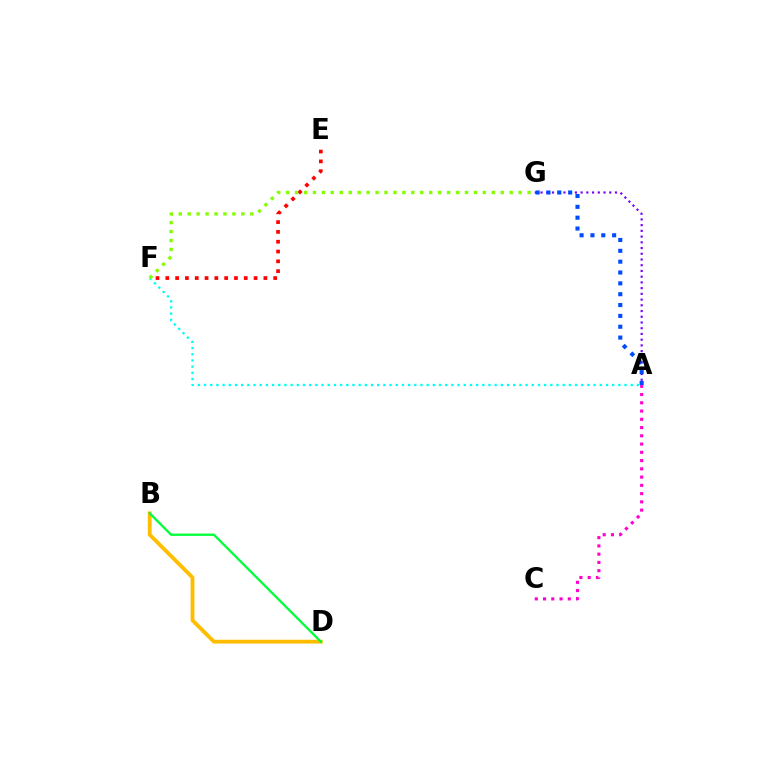{('E', 'F'): [{'color': '#ff0000', 'line_style': 'dotted', 'thickness': 2.66}], ('A', 'G'): [{'color': '#7200ff', 'line_style': 'dotted', 'thickness': 1.56}, {'color': '#004bff', 'line_style': 'dotted', 'thickness': 2.95}], ('A', 'C'): [{'color': '#ff00cf', 'line_style': 'dotted', 'thickness': 2.24}], ('A', 'F'): [{'color': '#00fff6', 'line_style': 'dotted', 'thickness': 1.68}], ('B', 'D'): [{'color': '#ffbd00', 'line_style': 'solid', 'thickness': 2.75}, {'color': '#00ff39', 'line_style': 'solid', 'thickness': 1.67}], ('F', 'G'): [{'color': '#84ff00', 'line_style': 'dotted', 'thickness': 2.43}]}